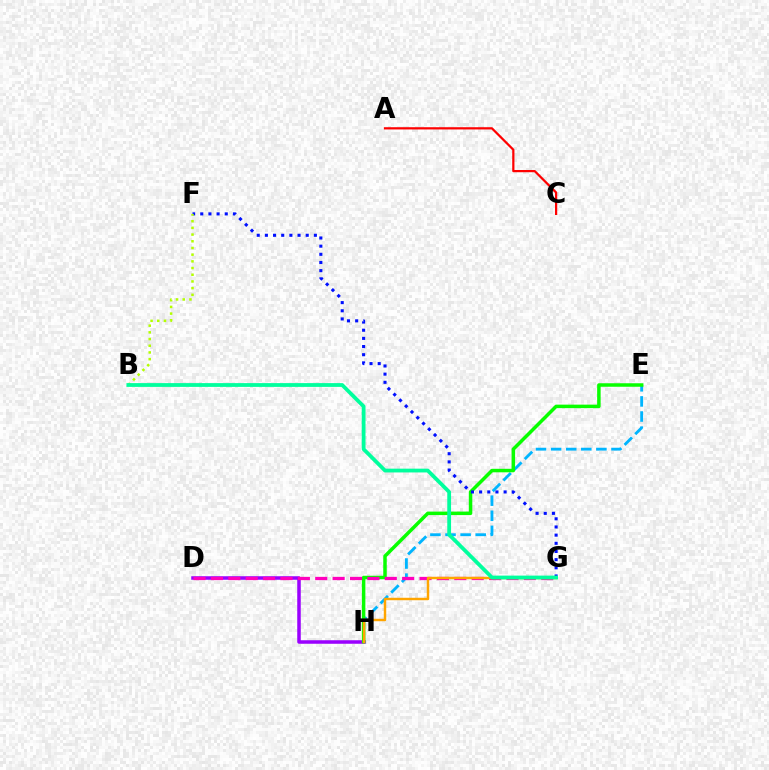{('A', 'C'): [{'color': '#ff0000', 'line_style': 'solid', 'thickness': 1.6}], ('E', 'H'): [{'color': '#00b5ff', 'line_style': 'dashed', 'thickness': 2.05}, {'color': '#08ff00', 'line_style': 'solid', 'thickness': 2.52}], ('D', 'H'): [{'color': '#9b00ff', 'line_style': 'solid', 'thickness': 2.53}], ('D', 'G'): [{'color': '#ff00bd', 'line_style': 'dashed', 'thickness': 2.36}], ('F', 'G'): [{'color': '#0010ff', 'line_style': 'dotted', 'thickness': 2.22}], ('B', 'F'): [{'color': '#b3ff00', 'line_style': 'dotted', 'thickness': 1.82}], ('G', 'H'): [{'color': '#ffa500', 'line_style': 'solid', 'thickness': 1.76}], ('B', 'G'): [{'color': '#00ff9d', 'line_style': 'solid', 'thickness': 2.73}]}